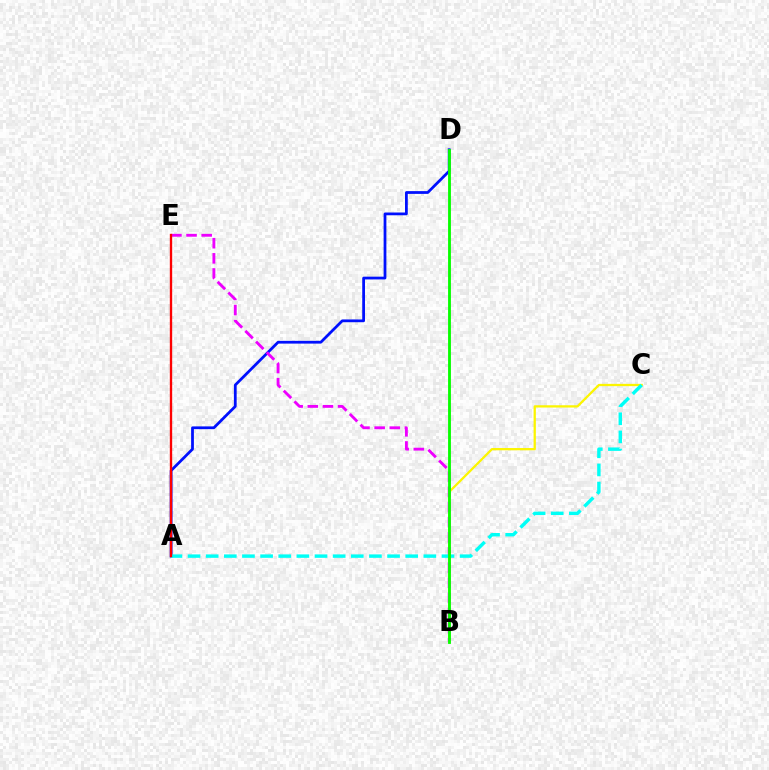{('A', 'D'): [{'color': '#0010ff', 'line_style': 'solid', 'thickness': 1.99}], ('B', 'C'): [{'color': '#fcf500', 'line_style': 'solid', 'thickness': 1.64}], ('B', 'E'): [{'color': '#ee00ff', 'line_style': 'dashed', 'thickness': 2.06}], ('A', 'C'): [{'color': '#00fff6', 'line_style': 'dashed', 'thickness': 2.46}], ('A', 'E'): [{'color': '#ff0000', 'line_style': 'solid', 'thickness': 1.69}], ('B', 'D'): [{'color': '#08ff00', 'line_style': 'solid', 'thickness': 2.05}]}